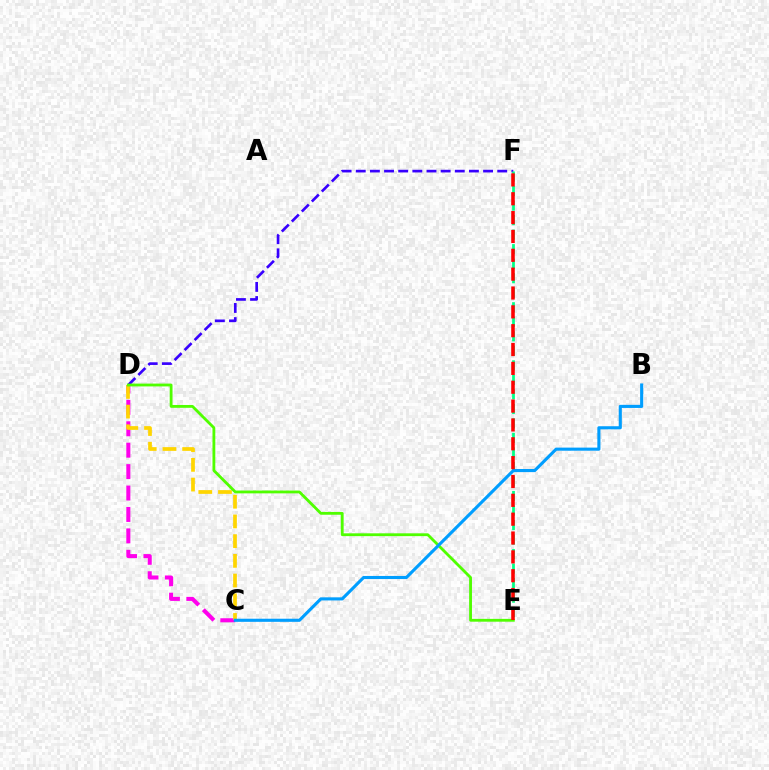{('C', 'D'): [{'color': '#ff00ed', 'line_style': 'dashed', 'thickness': 2.91}, {'color': '#ffd500', 'line_style': 'dashed', 'thickness': 2.68}], ('D', 'F'): [{'color': '#3700ff', 'line_style': 'dashed', 'thickness': 1.92}], ('D', 'E'): [{'color': '#4fff00', 'line_style': 'solid', 'thickness': 2.03}], ('E', 'F'): [{'color': '#00ff86', 'line_style': 'dashed', 'thickness': 1.97}, {'color': '#ff0000', 'line_style': 'dashed', 'thickness': 2.56}], ('B', 'C'): [{'color': '#009eff', 'line_style': 'solid', 'thickness': 2.24}]}